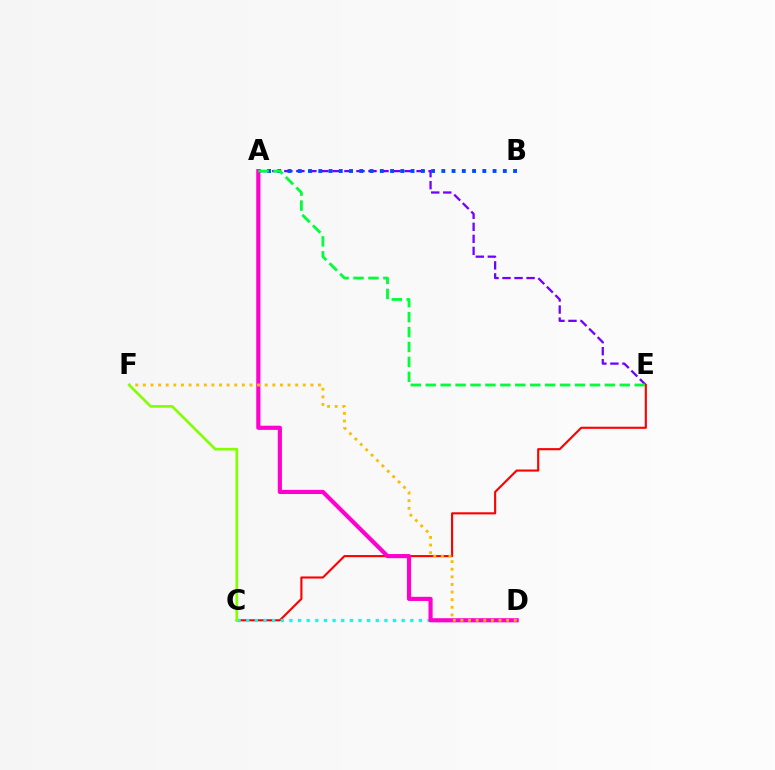{('A', 'E'): [{'color': '#7200ff', 'line_style': 'dashed', 'thickness': 1.63}, {'color': '#00ff39', 'line_style': 'dashed', 'thickness': 2.03}], ('C', 'E'): [{'color': '#ff0000', 'line_style': 'solid', 'thickness': 1.52}], ('C', 'D'): [{'color': '#00fff6', 'line_style': 'dotted', 'thickness': 2.35}], ('A', 'B'): [{'color': '#004bff', 'line_style': 'dotted', 'thickness': 2.79}], ('A', 'D'): [{'color': '#ff00cf', 'line_style': 'solid', 'thickness': 2.99}], ('D', 'F'): [{'color': '#ffbd00', 'line_style': 'dotted', 'thickness': 2.07}], ('C', 'F'): [{'color': '#84ff00', 'line_style': 'solid', 'thickness': 1.93}]}